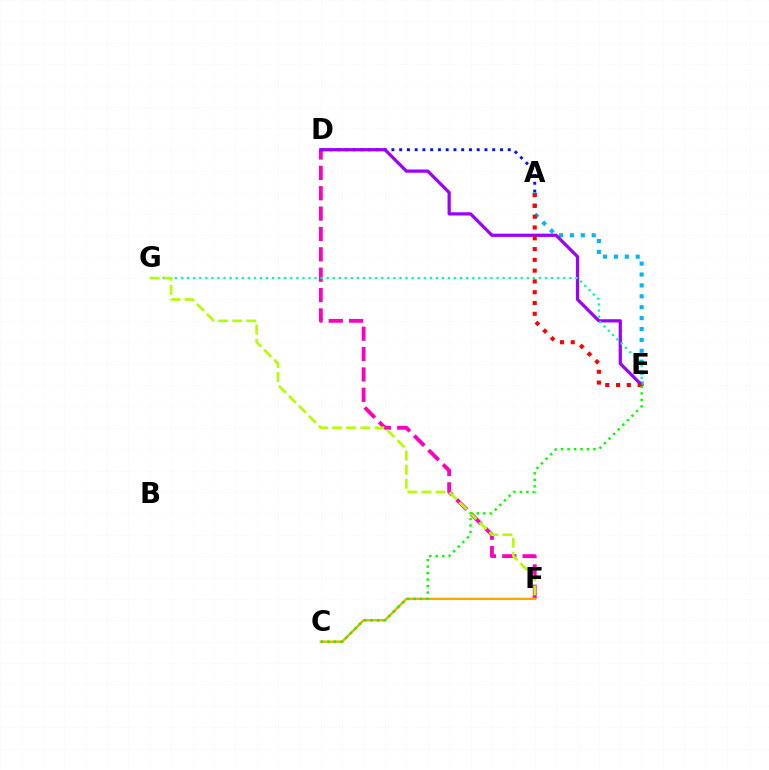{('D', 'F'): [{'color': '#ff00bd', 'line_style': 'dashed', 'thickness': 2.77}], ('A', 'D'): [{'color': '#0010ff', 'line_style': 'dotted', 'thickness': 2.11}], ('A', 'E'): [{'color': '#00b5ff', 'line_style': 'dotted', 'thickness': 2.96}, {'color': '#ff0000', 'line_style': 'dotted', 'thickness': 2.93}], ('D', 'E'): [{'color': '#9b00ff', 'line_style': 'solid', 'thickness': 2.32}], ('E', 'G'): [{'color': '#00ff9d', 'line_style': 'dotted', 'thickness': 1.65}], ('C', 'F'): [{'color': '#ffa500', 'line_style': 'solid', 'thickness': 1.71}], ('F', 'G'): [{'color': '#b3ff00', 'line_style': 'dashed', 'thickness': 1.92}], ('C', 'E'): [{'color': '#08ff00', 'line_style': 'dotted', 'thickness': 1.76}]}